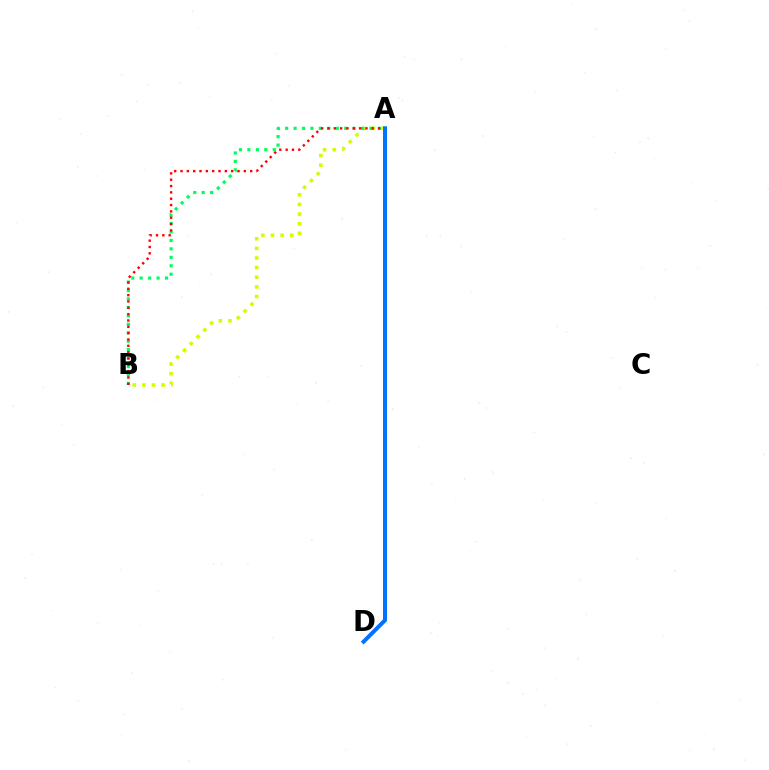{('A', 'B'): [{'color': '#d1ff00', 'line_style': 'dotted', 'thickness': 2.62}, {'color': '#00ff5c', 'line_style': 'dotted', 'thickness': 2.29}, {'color': '#ff0000', 'line_style': 'dotted', 'thickness': 1.72}], ('A', 'D'): [{'color': '#b900ff', 'line_style': 'solid', 'thickness': 2.0}, {'color': '#0074ff', 'line_style': 'solid', 'thickness': 2.87}]}